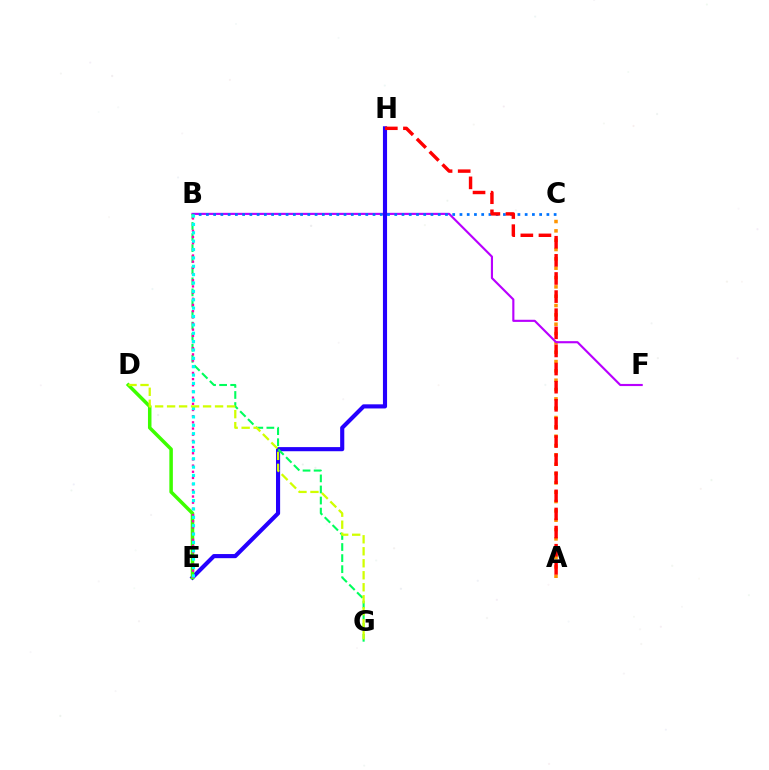{('A', 'C'): [{'color': '#ff9400', 'line_style': 'dotted', 'thickness': 2.54}], ('B', 'F'): [{'color': '#b900ff', 'line_style': 'solid', 'thickness': 1.54}], ('B', 'C'): [{'color': '#0074ff', 'line_style': 'dotted', 'thickness': 1.97}], ('E', 'H'): [{'color': '#2500ff', 'line_style': 'solid', 'thickness': 2.97}], ('B', 'G'): [{'color': '#00ff5c', 'line_style': 'dashed', 'thickness': 1.5}], ('D', 'E'): [{'color': '#3dff00', 'line_style': 'solid', 'thickness': 2.53}], ('B', 'E'): [{'color': '#ff00ac', 'line_style': 'dotted', 'thickness': 1.68}, {'color': '#00fff6', 'line_style': 'dotted', 'thickness': 2.27}], ('D', 'G'): [{'color': '#d1ff00', 'line_style': 'dashed', 'thickness': 1.63}], ('A', 'H'): [{'color': '#ff0000', 'line_style': 'dashed', 'thickness': 2.46}]}